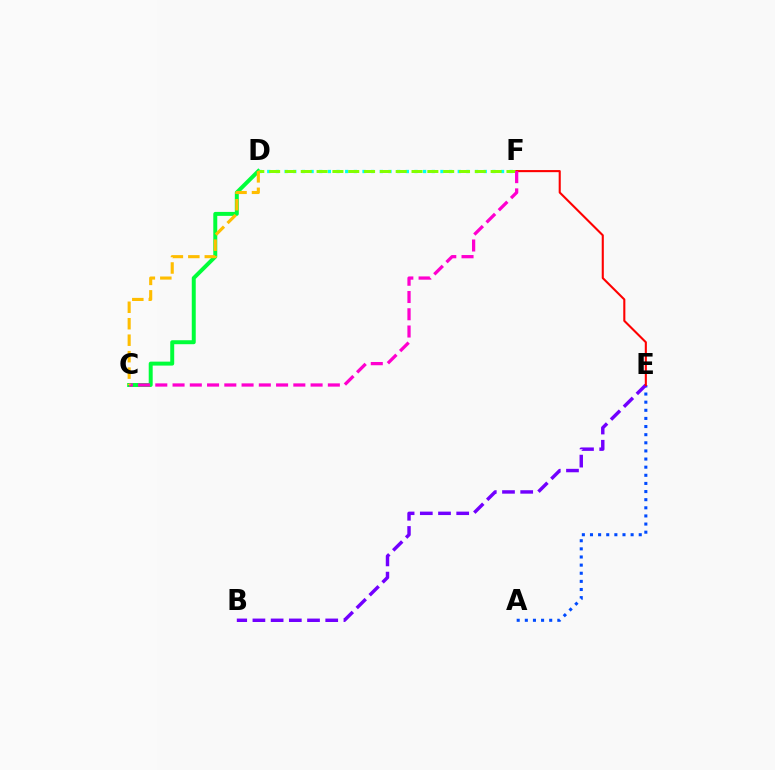{('C', 'D'): [{'color': '#00ff39', 'line_style': 'solid', 'thickness': 2.86}, {'color': '#ffbd00', 'line_style': 'dashed', 'thickness': 2.24}], ('A', 'E'): [{'color': '#004bff', 'line_style': 'dotted', 'thickness': 2.21}], ('B', 'E'): [{'color': '#7200ff', 'line_style': 'dashed', 'thickness': 2.47}], ('D', 'F'): [{'color': '#00fff6', 'line_style': 'dotted', 'thickness': 2.35}, {'color': '#84ff00', 'line_style': 'dashed', 'thickness': 2.15}], ('E', 'F'): [{'color': '#ff0000', 'line_style': 'solid', 'thickness': 1.51}], ('C', 'F'): [{'color': '#ff00cf', 'line_style': 'dashed', 'thickness': 2.34}]}